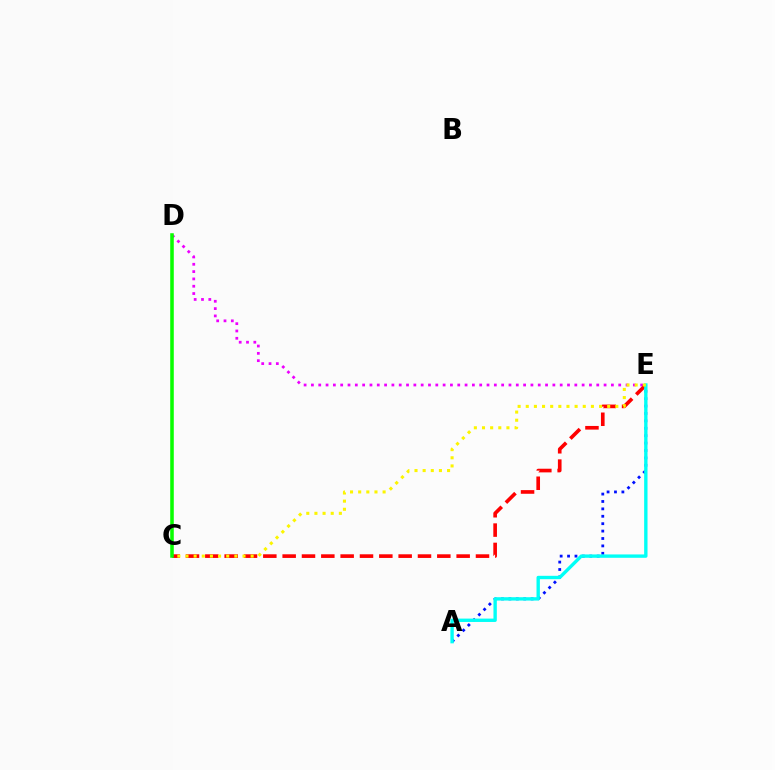{('A', 'E'): [{'color': '#0010ff', 'line_style': 'dotted', 'thickness': 2.01}, {'color': '#00fff6', 'line_style': 'solid', 'thickness': 2.42}], ('D', 'E'): [{'color': '#ee00ff', 'line_style': 'dotted', 'thickness': 1.99}], ('C', 'E'): [{'color': '#ff0000', 'line_style': 'dashed', 'thickness': 2.63}, {'color': '#fcf500', 'line_style': 'dotted', 'thickness': 2.21}], ('C', 'D'): [{'color': '#08ff00', 'line_style': 'solid', 'thickness': 2.56}]}